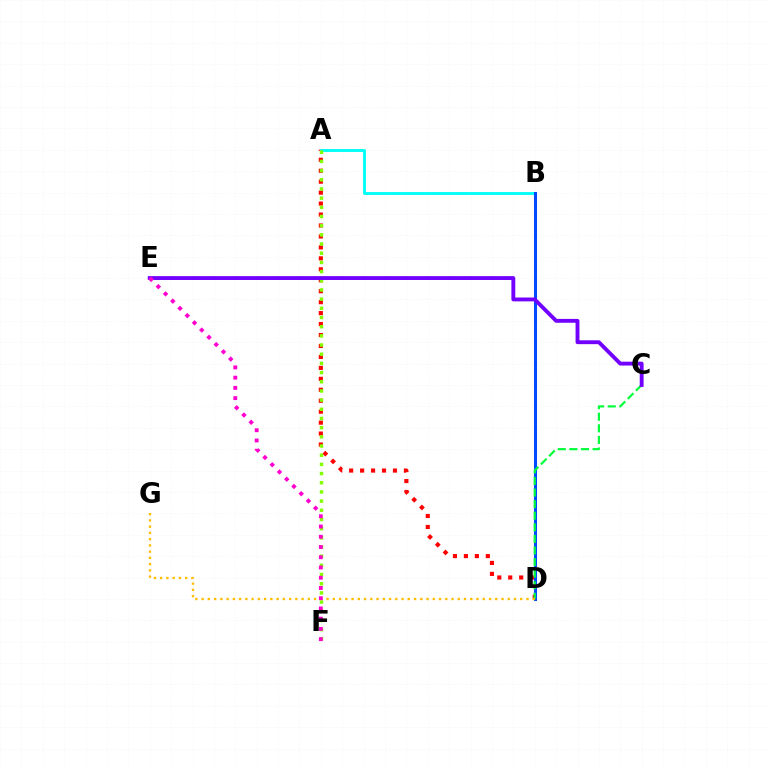{('A', 'D'): [{'color': '#ff0000', 'line_style': 'dotted', 'thickness': 2.98}], ('A', 'B'): [{'color': '#00fff6', 'line_style': 'solid', 'thickness': 2.07}], ('B', 'D'): [{'color': '#004bff', 'line_style': 'solid', 'thickness': 2.2}], ('C', 'D'): [{'color': '#00ff39', 'line_style': 'dashed', 'thickness': 1.57}], ('D', 'G'): [{'color': '#ffbd00', 'line_style': 'dotted', 'thickness': 1.7}], ('A', 'F'): [{'color': '#84ff00', 'line_style': 'dotted', 'thickness': 2.49}], ('C', 'E'): [{'color': '#7200ff', 'line_style': 'solid', 'thickness': 2.78}], ('E', 'F'): [{'color': '#ff00cf', 'line_style': 'dotted', 'thickness': 2.78}]}